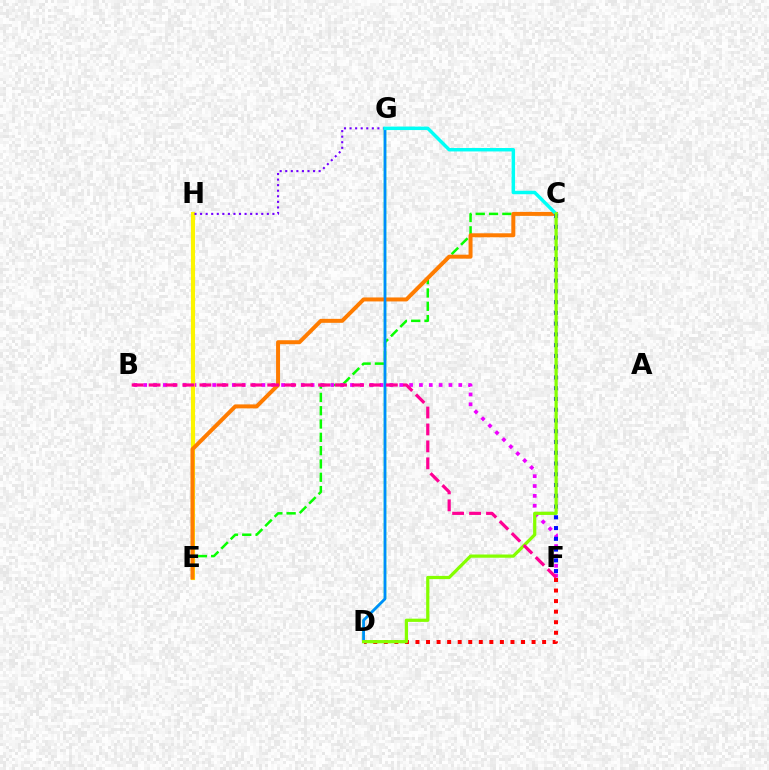{('C', 'E'): [{'color': '#08ff00', 'line_style': 'dashed', 'thickness': 1.81}, {'color': '#ff7c00', 'line_style': 'solid', 'thickness': 2.86}], ('B', 'F'): [{'color': '#ee00ff', 'line_style': 'dotted', 'thickness': 2.68}, {'color': '#ff0094', 'line_style': 'dashed', 'thickness': 2.3}], ('E', 'H'): [{'color': '#fcf500', 'line_style': 'solid', 'thickness': 2.98}], ('D', 'G'): [{'color': '#00ff74', 'line_style': 'solid', 'thickness': 1.78}, {'color': '#008cff', 'line_style': 'solid', 'thickness': 1.87}], ('G', 'H'): [{'color': '#7200ff', 'line_style': 'dotted', 'thickness': 1.51}], ('D', 'F'): [{'color': '#ff0000', 'line_style': 'dotted', 'thickness': 2.87}], ('C', 'G'): [{'color': '#00fff6', 'line_style': 'solid', 'thickness': 2.49}], ('C', 'F'): [{'color': '#0010ff', 'line_style': 'dotted', 'thickness': 2.92}], ('C', 'D'): [{'color': '#84ff00', 'line_style': 'solid', 'thickness': 2.32}]}